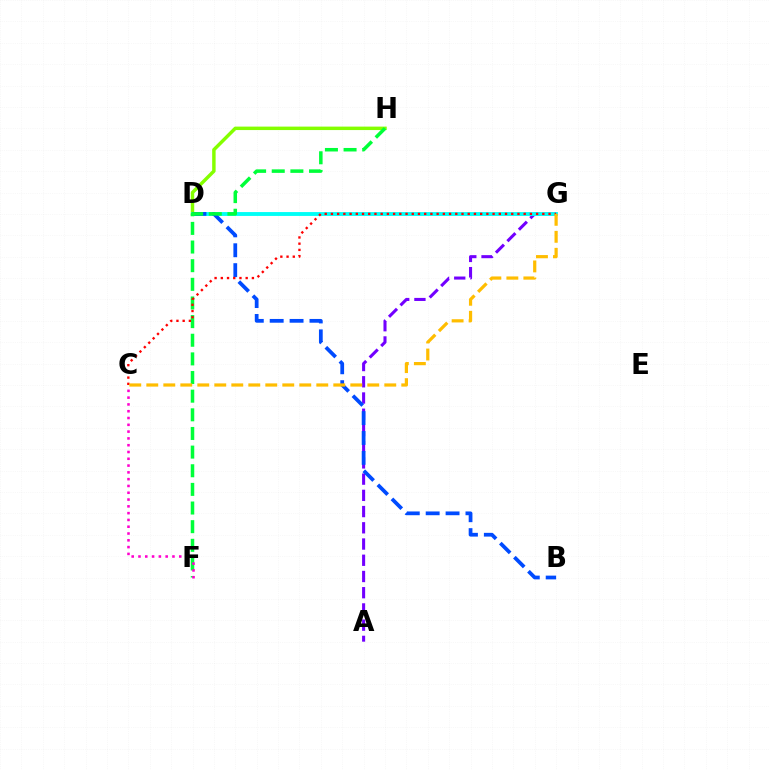{('D', 'H'): [{'color': '#84ff00', 'line_style': 'solid', 'thickness': 2.49}], ('A', 'G'): [{'color': '#7200ff', 'line_style': 'dashed', 'thickness': 2.2}], ('D', 'G'): [{'color': '#00fff6', 'line_style': 'solid', 'thickness': 2.78}], ('B', 'D'): [{'color': '#004bff', 'line_style': 'dashed', 'thickness': 2.7}], ('F', 'H'): [{'color': '#00ff39', 'line_style': 'dashed', 'thickness': 2.53}], ('C', 'G'): [{'color': '#ff0000', 'line_style': 'dotted', 'thickness': 1.69}, {'color': '#ffbd00', 'line_style': 'dashed', 'thickness': 2.31}], ('C', 'F'): [{'color': '#ff00cf', 'line_style': 'dotted', 'thickness': 1.85}]}